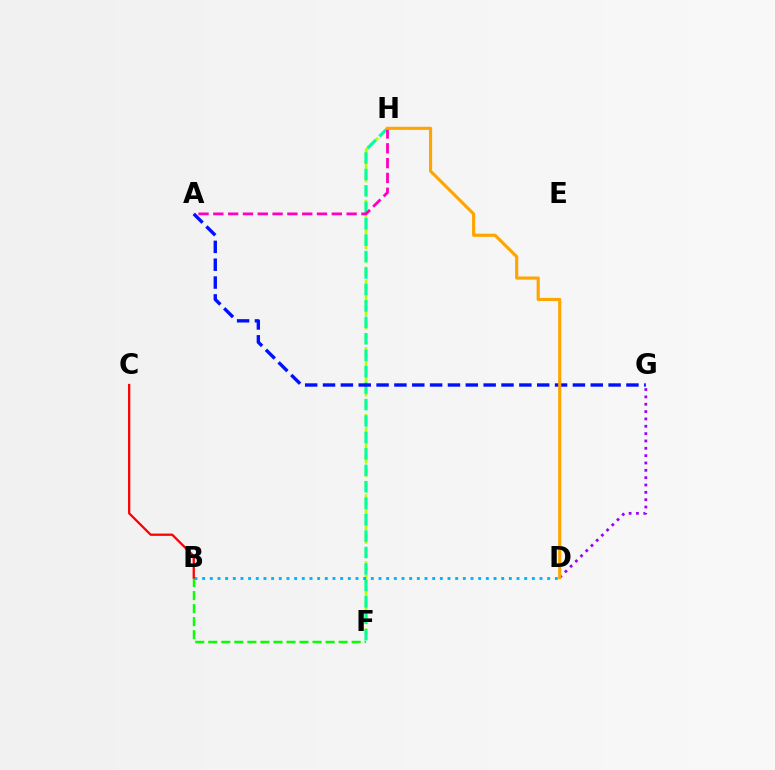{('B', 'F'): [{'color': '#08ff00', 'line_style': 'dashed', 'thickness': 1.77}], ('F', 'H'): [{'color': '#b3ff00', 'line_style': 'dashed', 'thickness': 1.82}, {'color': '#00ff9d', 'line_style': 'dashed', 'thickness': 2.23}], ('B', 'D'): [{'color': '#00b5ff', 'line_style': 'dotted', 'thickness': 2.08}], ('B', 'C'): [{'color': '#ff0000', 'line_style': 'solid', 'thickness': 1.65}], ('A', 'G'): [{'color': '#0010ff', 'line_style': 'dashed', 'thickness': 2.42}], ('D', 'G'): [{'color': '#9b00ff', 'line_style': 'dotted', 'thickness': 1.99}], ('A', 'H'): [{'color': '#ff00bd', 'line_style': 'dashed', 'thickness': 2.01}], ('D', 'H'): [{'color': '#ffa500', 'line_style': 'solid', 'thickness': 2.26}]}